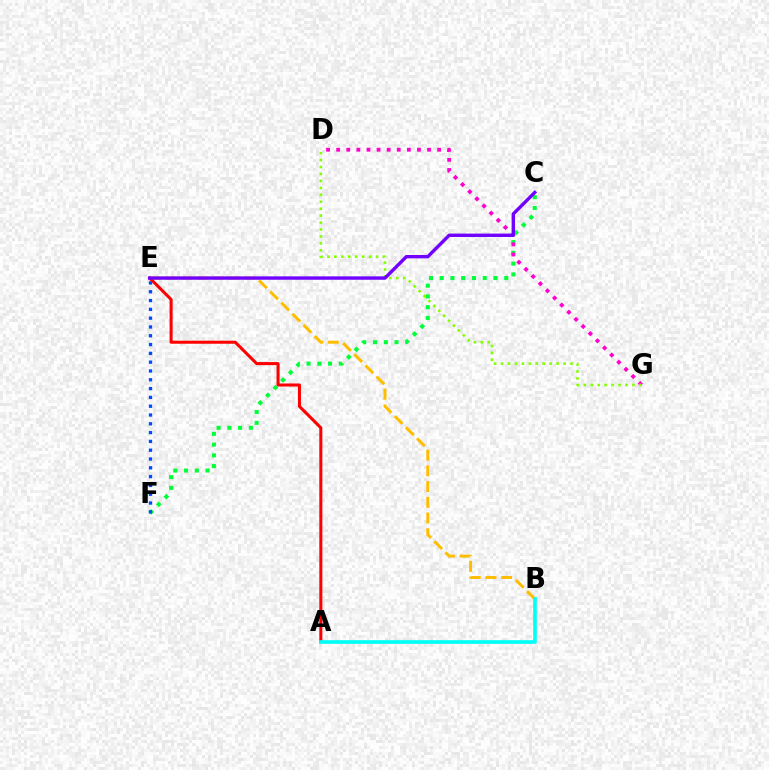{('C', 'F'): [{'color': '#00ff39', 'line_style': 'dotted', 'thickness': 2.92}], ('D', 'G'): [{'color': '#ff00cf', 'line_style': 'dotted', 'thickness': 2.74}, {'color': '#84ff00', 'line_style': 'dotted', 'thickness': 1.89}], ('E', 'F'): [{'color': '#004bff', 'line_style': 'dotted', 'thickness': 2.39}], ('B', 'E'): [{'color': '#ffbd00', 'line_style': 'dashed', 'thickness': 2.14}], ('A', 'E'): [{'color': '#ff0000', 'line_style': 'solid', 'thickness': 2.19}], ('C', 'E'): [{'color': '#7200ff', 'line_style': 'solid', 'thickness': 2.44}], ('A', 'B'): [{'color': '#00fff6', 'line_style': 'solid', 'thickness': 2.62}]}